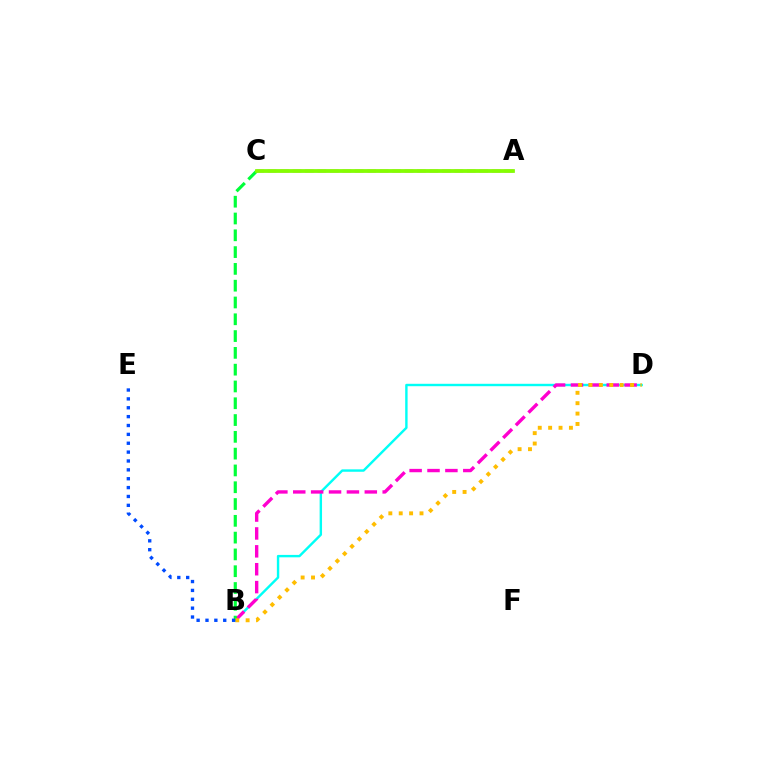{('A', 'C'): [{'color': '#ff0000', 'line_style': 'dashed', 'thickness': 1.69}, {'color': '#7200ff', 'line_style': 'solid', 'thickness': 1.63}, {'color': '#84ff00', 'line_style': 'solid', 'thickness': 2.69}], ('B', 'D'): [{'color': '#00fff6', 'line_style': 'solid', 'thickness': 1.74}, {'color': '#ff00cf', 'line_style': 'dashed', 'thickness': 2.43}, {'color': '#ffbd00', 'line_style': 'dotted', 'thickness': 2.82}], ('B', 'C'): [{'color': '#00ff39', 'line_style': 'dashed', 'thickness': 2.28}], ('B', 'E'): [{'color': '#004bff', 'line_style': 'dotted', 'thickness': 2.41}]}